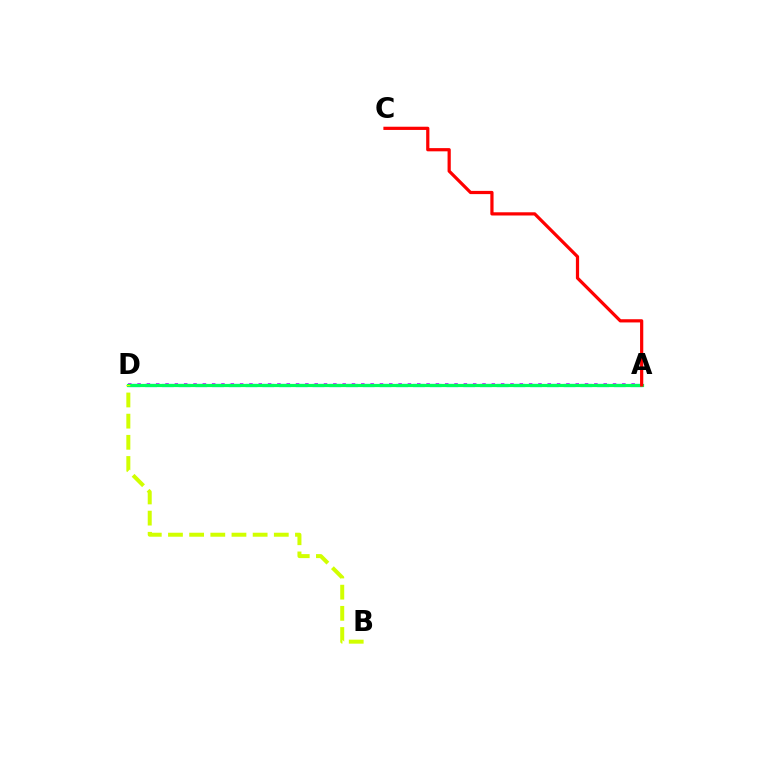{('A', 'D'): [{'color': '#0074ff', 'line_style': 'dashed', 'thickness': 2.27}, {'color': '#b900ff', 'line_style': 'dotted', 'thickness': 2.53}, {'color': '#00ff5c', 'line_style': 'solid', 'thickness': 2.3}], ('A', 'C'): [{'color': '#ff0000', 'line_style': 'solid', 'thickness': 2.32}], ('B', 'D'): [{'color': '#d1ff00', 'line_style': 'dashed', 'thickness': 2.88}]}